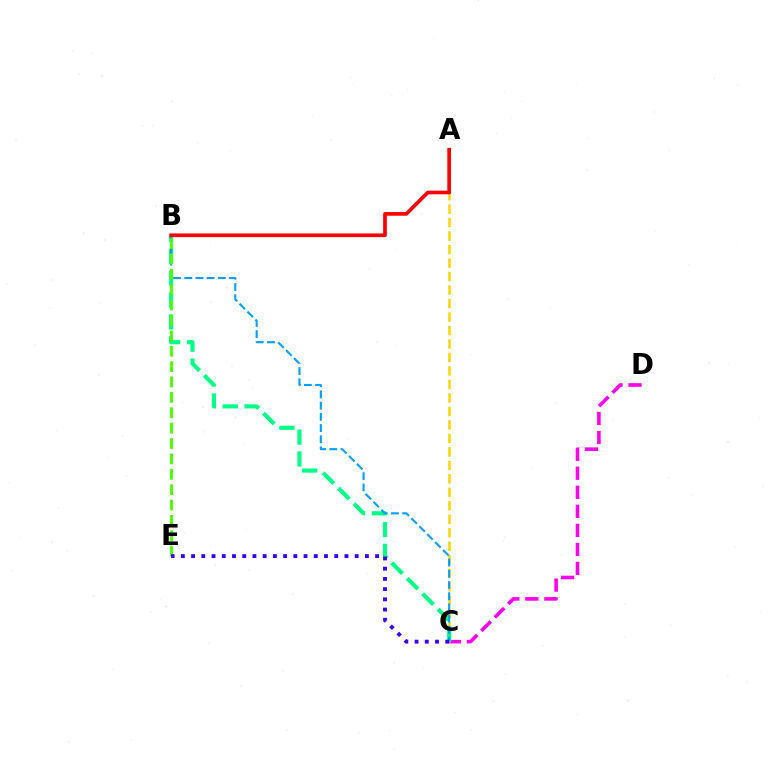{('C', 'D'): [{'color': '#ff00ed', 'line_style': 'dashed', 'thickness': 2.59}], ('A', 'C'): [{'color': '#ffd500', 'line_style': 'dashed', 'thickness': 1.83}], ('B', 'C'): [{'color': '#00ff86', 'line_style': 'dashed', 'thickness': 2.97}, {'color': '#009eff', 'line_style': 'dashed', 'thickness': 1.52}], ('B', 'E'): [{'color': '#4fff00', 'line_style': 'dashed', 'thickness': 2.09}], ('A', 'B'): [{'color': '#ff0000', 'line_style': 'solid', 'thickness': 2.65}], ('C', 'E'): [{'color': '#3700ff', 'line_style': 'dotted', 'thickness': 2.78}]}